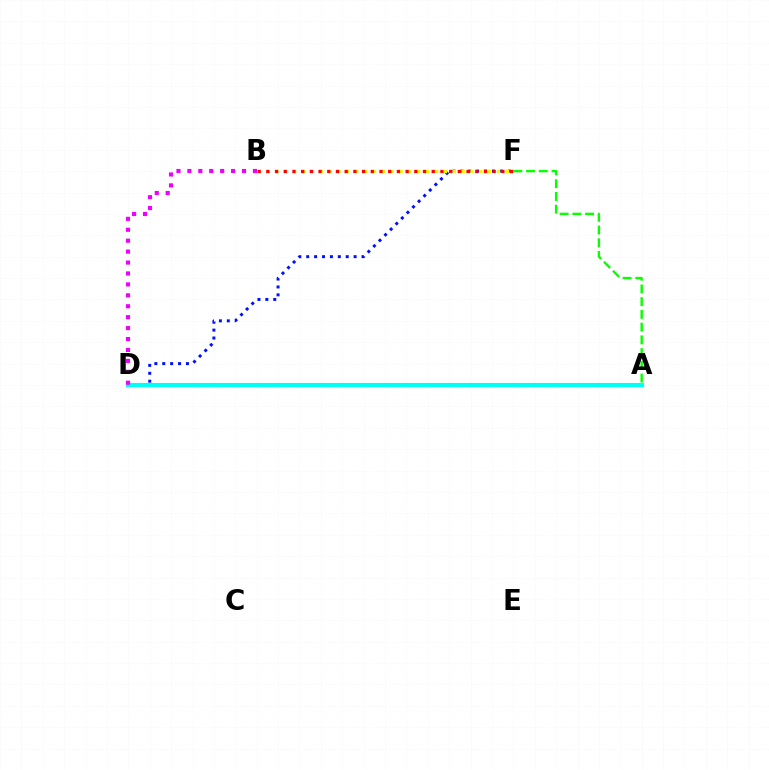{('A', 'F'): [{'color': '#08ff00', 'line_style': 'dashed', 'thickness': 1.73}], ('D', 'F'): [{'color': '#0010ff', 'line_style': 'dotted', 'thickness': 2.15}], ('A', 'D'): [{'color': '#00fff6', 'line_style': 'solid', 'thickness': 2.99}], ('B', 'F'): [{'color': '#fcf500', 'line_style': 'dotted', 'thickness': 2.41}, {'color': '#ff0000', 'line_style': 'dotted', 'thickness': 2.36}], ('B', 'D'): [{'color': '#ee00ff', 'line_style': 'dotted', 'thickness': 2.97}]}